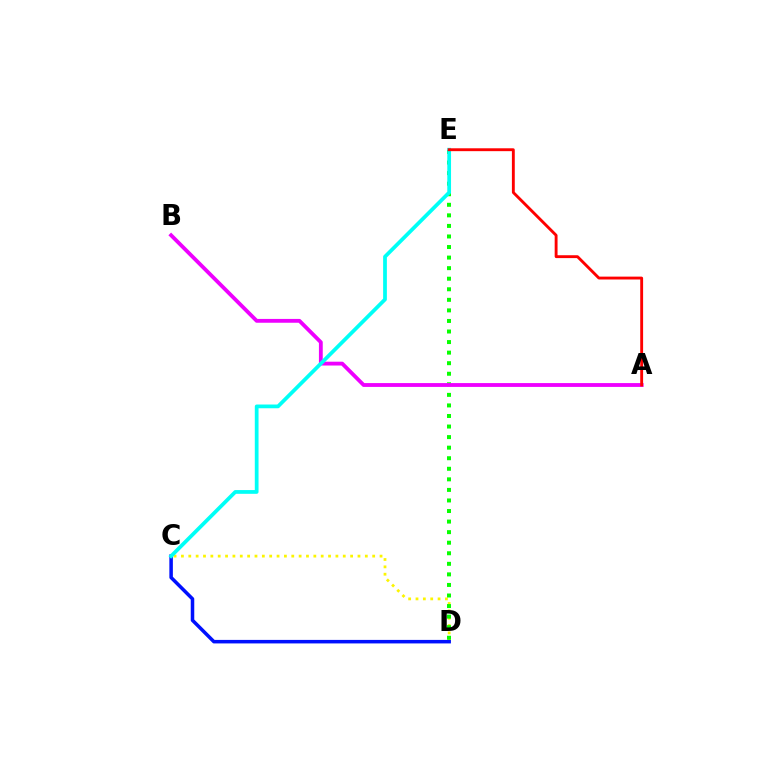{('C', 'D'): [{'color': '#fcf500', 'line_style': 'dotted', 'thickness': 2.0}, {'color': '#0010ff', 'line_style': 'solid', 'thickness': 2.54}], ('D', 'E'): [{'color': '#08ff00', 'line_style': 'dotted', 'thickness': 2.87}], ('A', 'B'): [{'color': '#ee00ff', 'line_style': 'solid', 'thickness': 2.76}], ('C', 'E'): [{'color': '#00fff6', 'line_style': 'solid', 'thickness': 2.7}], ('A', 'E'): [{'color': '#ff0000', 'line_style': 'solid', 'thickness': 2.07}]}